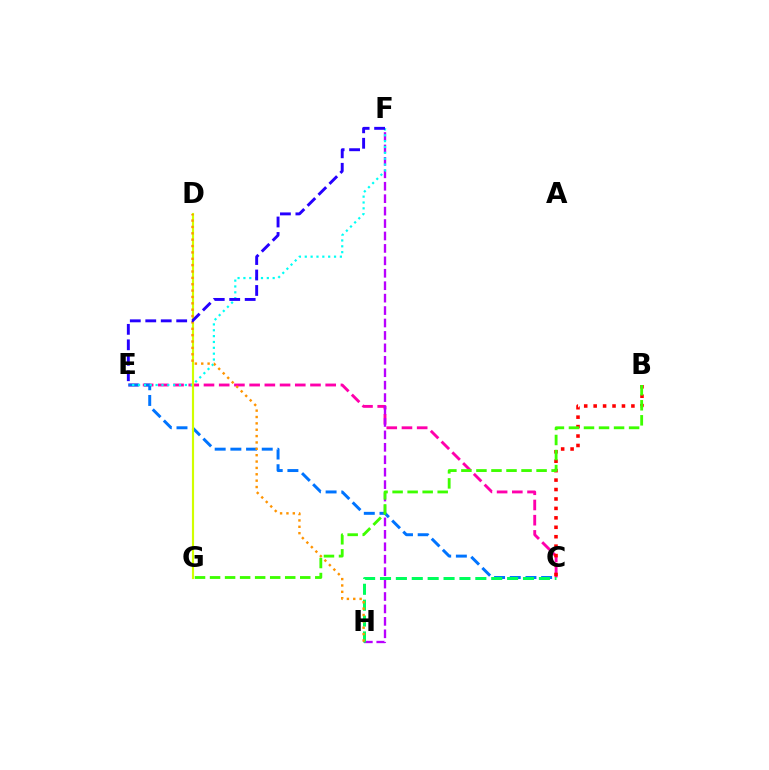{('C', 'E'): [{'color': '#ff00ac', 'line_style': 'dashed', 'thickness': 2.07}, {'color': '#0074ff', 'line_style': 'dashed', 'thickness': 2.13}], ('B', 'C'): [{'color': '#ff0000', 'line_style': 'dotted', 'thickness': 2.56}], ('F', 'H'): [{'color': '#b900ff', 'line_style': 'dashed', 'thickness': 1.69}], ('E', 'F'): [{'color': '#00fff6', 'line_style': 'dotted', 'thickness': 1.59}, {'color': '#2500ff', 'line_style': 'dashed', 'thickness': 2.1}], ('C', 'H'): [{'color': '#00ff5c', 'line_style': 'dashed', 'thickness': 2.16}], ('D', 'G'): [{'color': '#d1ff00', 'line_style': 'solid', 'thickness': 1.55}], ('B', 'G'): [{'color': '#3dff00', 'line_style': 'dashed', 'thickness': 2.04}], ('D', 'H'): [{'color': '#ff9400', 'line_style': 'dotted', 'thickness': 1.73}]}